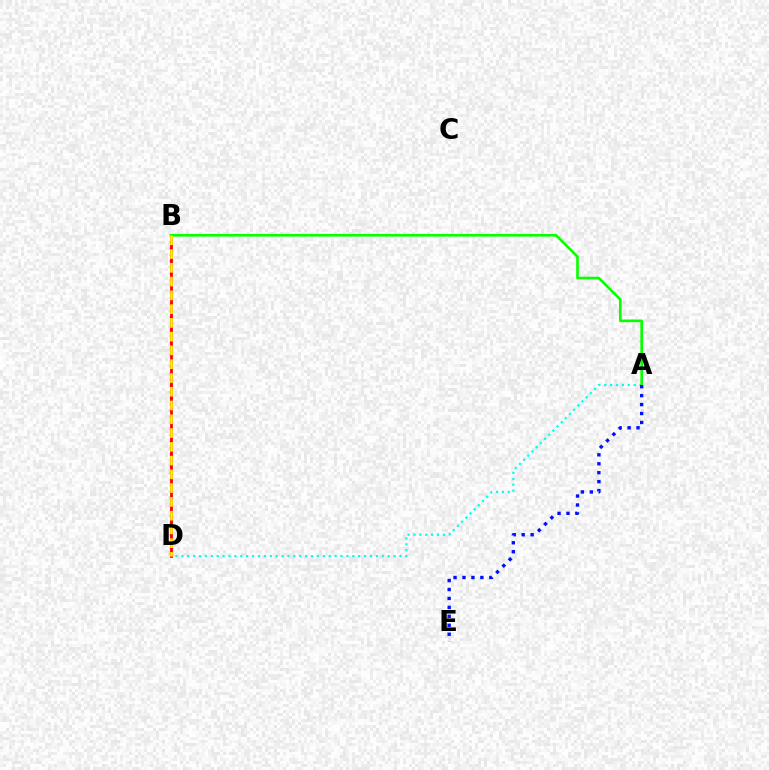{('B', 'D'): [{'color': '#ee00ff', 'line_style': 'dotted', 'thickness': 1.69}, {'color': '#ff0000', 'line_style': 'solid', 'thickness': 1.99}, {'color': '#fcf500', 'line_style': 'dashed', 'thickness': 1.87}], ('A', 'D'): [{'color': '#00fff6', 'line_style': 'dotted', 'thickness': 1.6}], ('A', 'B'): [{'color': '#08ff00', 'line_style': 'solid', 'thickness': 1.89}], ('A', 'E'): [{'color': '#0010ff', 'line_style': 'dotted', 'thickness': 2.43}]}